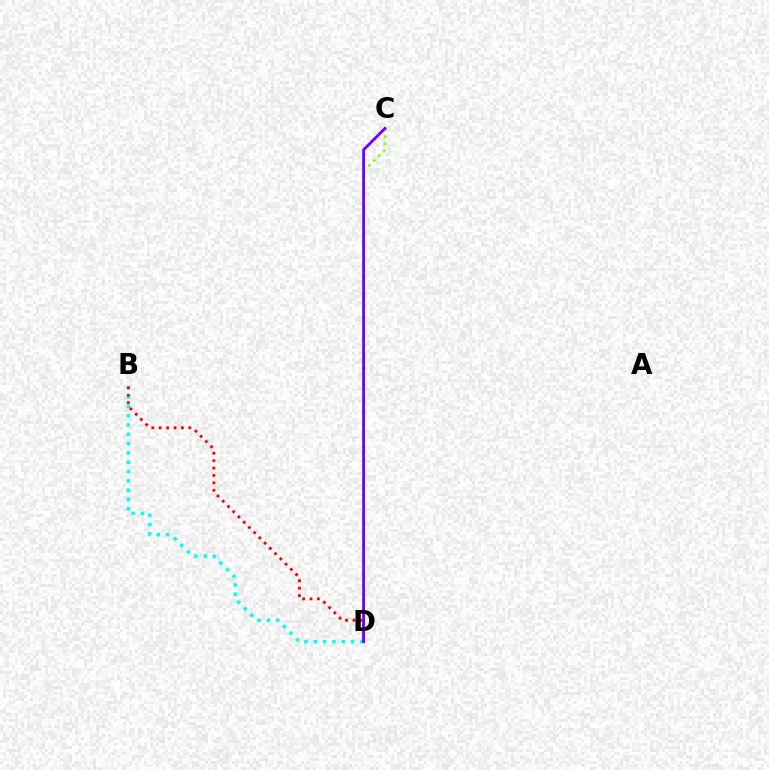{('B', 'D'): [{'color': '#00fff6', 'line_style': 'dotted', 'thickness': 2.53}, {'color': '#ff0000', 'line_style': 'dotted', 'thickness': 2.01}], ('C', 'D'): [{'color': '#84ff00', 'line_style': 'dotted', 'thickness': 1.92}, {'color': '#7200ff', 'line_style': 'solid', 'thickness': 2.04}]}